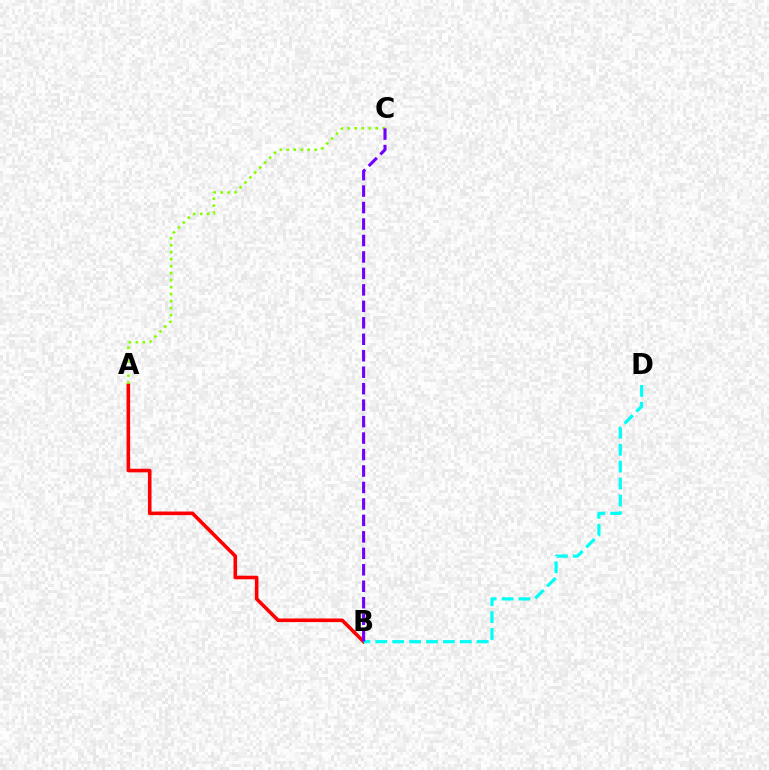{('A', 'B'): [{'color': '#ff0000', 'line_style': 'solid', 'thickness': 2.58}], ('A', 'C'): [{'color': '#84ff00', 'line_style': 'dotted', 'thickness': 1.9}], ('B', 'D'): [{'color': '#00fff6', 'line_style': 'dashed', 'thickness': 2.3}], ('B', 'C'): [{'color': '#7200ff', 'line_style': 'dashed', 'thickness': 2.24}]}